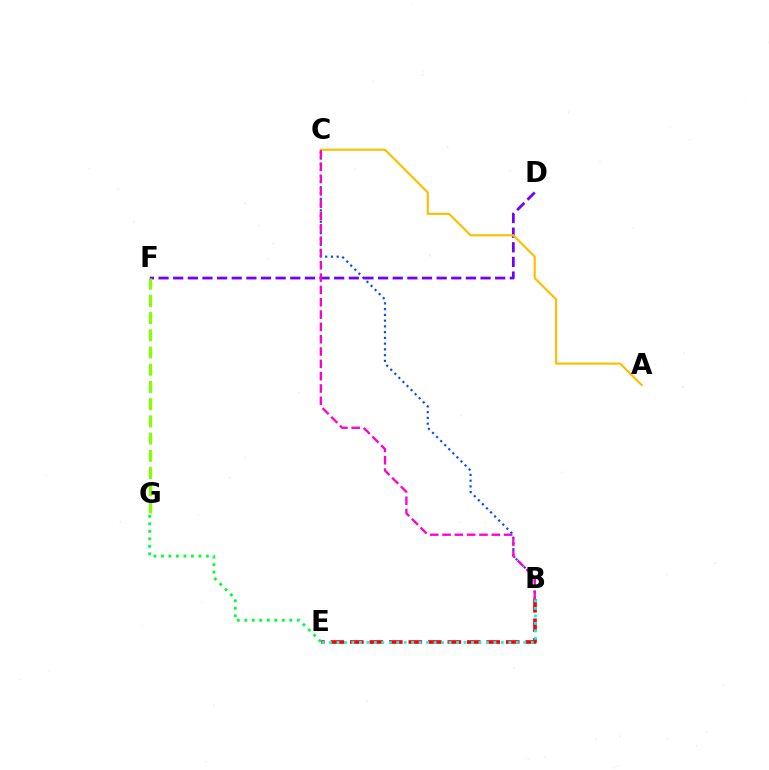{('B', 'E'): [{'color': '#ff0000', 'line_style': 'dashed', 'thickness': 2.65}, {'color': '#00fff6', 'line_style': 'dotted', 'thickness': 2.03}], ('B', 'C'): [{'color': '#004bff', 'line_style': 'dotted', 'thickness': 1.56}, {'color': '#ff00cf', 'line_style': 'dashed', 'thickness': 1.67}], ('D', 'F'): [{'color': '#7200ff', 'line_style': 'dashed', 'thickness': 1.99}], ('A', 'C'): [{'color': '#ffbd00', 'line_style': 'solid', 'thickness': 1.54}], ('F', 'G'): [{'color': '#84ff00', 'line_style': 'dashed', 'thickness': 2.34}], ('E', 'G'): [{'color': '#00ff39', 'line_style': 'dotted', 'thickness': 2.04}]}